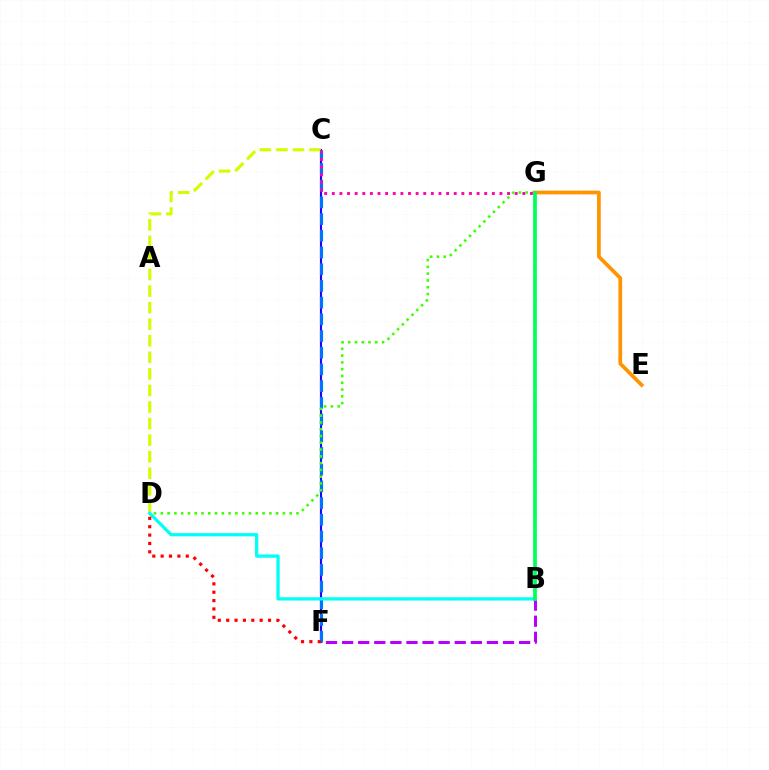{('C', 'F'): [{'color': '#2500ff', 'line_style': 'solid', 'thickness': 1.54}, {'color': '#0074ff', 'line_style': 'dashed', 'thickness': 2.27}], ('C', 'D'): [{'color': '#d1ff00', 'line_style': 'dashed', 'thickness': 2.25}], ('B', 'D'): [{'color': '#00fff6', 'line_style': 'solid', 'thickness': 2.35}], ('B', 'F'): [{'color': '#b900ff', 'line_style': 'dashed', 'thickness': 2.19}], ('D', 'G'): [{'color': '#3dff00', 'line_style': 'dotted', 'thickness': 1.84}], ('D', 'F'): [{'color': '#ff0000', 'line_style': 'dotted', 'thickness': 2.27}], ('E', 'G'): [{'color': '#ff9400', 'line_style': 'solid', 'thickness': 2.67}], ('B', 'G'): [{'color': '#00ff5c', 'line_style': 'solid', 'thickness': 2.7}], ('C', 'G'): [{'color': '#ff00ac', 'line_style': 'dotted', 'thickness': 2.07}]}